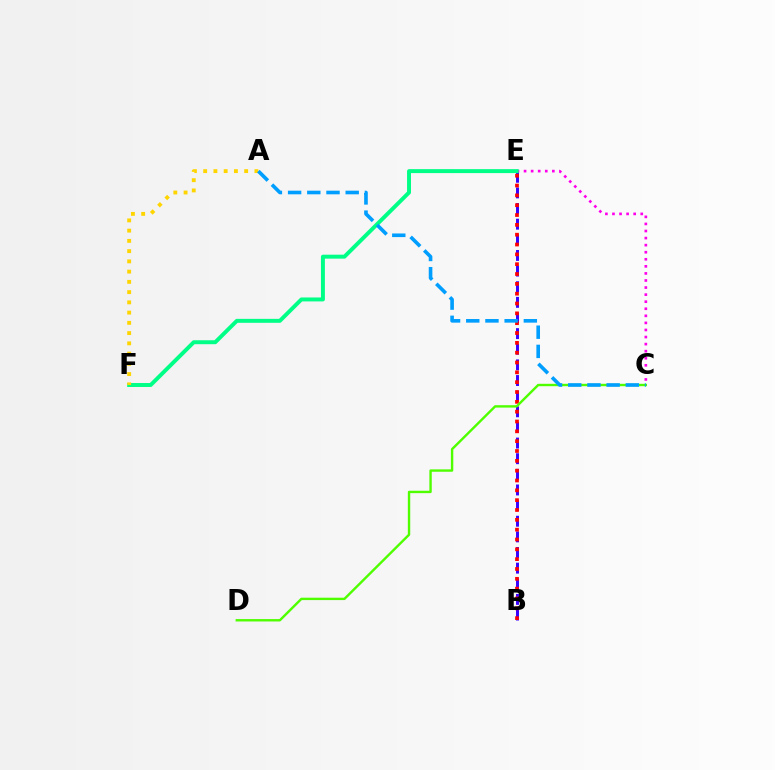{('B', 'E'): [{'color': '#3700ff', 'line_style': 'dashed', 'thickness': 2.12}, {'color': '#ff0000', 'line_style': 'dotted', 'thickness': 2.67}], ('C', 'E'): [{'color': '#ff00ed', 'line_style': 'dotted', 'thickness': 1.92}], ('E', 'F'): [{'color': '#00ff86', 'line_style': 'solid', 'thickness': 2.85}], ('C', 'D'): [{'color': '#4fff00', 'line_style': 'solid', 'thickness': 1.72}], ('A', 'F'): [{'color': '#ffd500', 'line_style': 'dotted', 'thickness': 2.78}], ('A', 'C'): [{'color': '#009eff', 'line_style': 'dashed', 'thickness': 2.61}]}